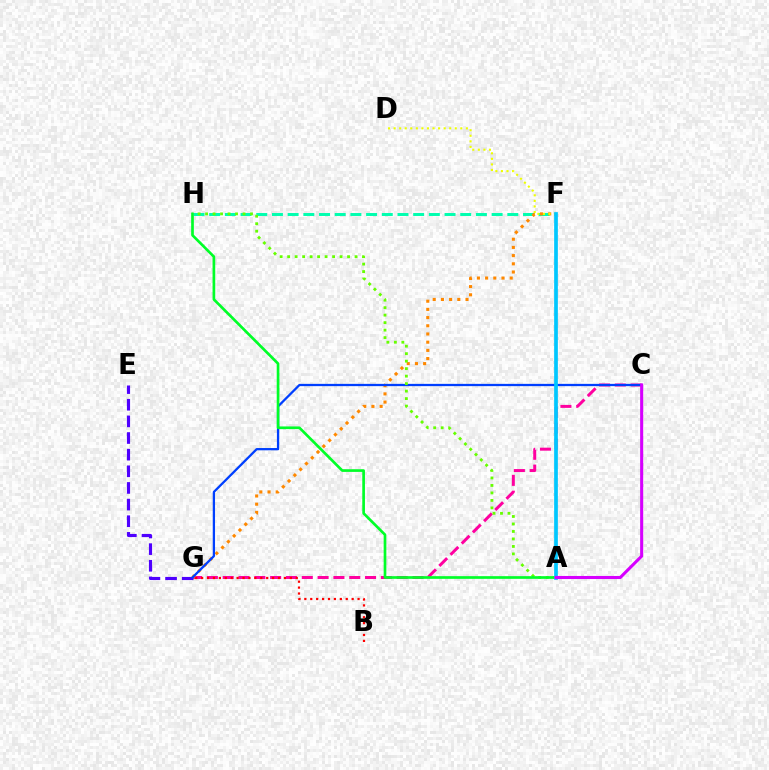{('C', 'G'): [{'color': '#ff00a0', 'line_style': 'dashed', 'thickness': 2.15}, {'color': '#003fff', 'line_style': 'solid', 'thickness': 1.64}], ('F', 'H'): [{'color': '#00ffaf', 'line_style': 'dashed', 'thickness': 2.13}], ('E', 'G'): [{'color': '#4f00ff', 'line_style': 'dashed', 'thickness': 2.26}], ('F', 'G'): [{'color': '#ff8800', 'line_style': 'dotted', 'thickness': 2.23}], ('D', 'F'): [{'color': '#eeff00', 'line_style': 'dotted', 'thickness': 1.51}], ('B', 'G'): [{'color': '#ff0000', 'line_style': 'dotted', 'thickness': 1.61}], ('A', 'H'): [{'color': '#66ff00', 'line_style': 'dotted', 'thickness': 2.03}, {'color': '#00ff27', 'line_style': 'solid', 'thickness': 1.93}], ('A', 'F'): [{'color': '#00c7ff', 'line_style': 'solid', 'thickness': 2.67}], ('A', 'C'): [{'color': '#d600ff', 'line_style': 'solid', 'thickness': 2.21}]}